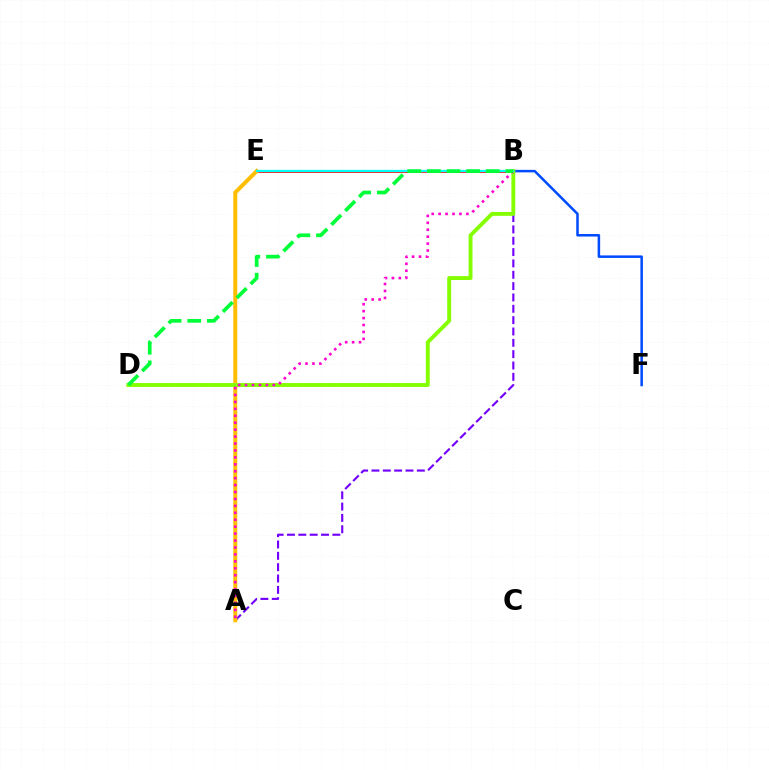{('A', 'B'): [{'color': '#7200ff', 'line_style': 'dashed', 'thickness': 1.54}, {'color': '#ff00cf', 'line_style': 'dotted', 'thickness': 1.88}], ('B', 'F'): [{'color': '#004bff', 'line_style': 'solid', 'thickness': 1.82}], ('B', 'E'): [{'color': '#ff0000', 'line_style': 'solid', 'thickness': 1.99}, {'color': '#00fff6', 'line_style': 'solid', 'thickness': 1.65}], ('A', 'E'): [{'color': '#ffbd00', 'line_style': 'solid', 'thickness': 2.87}], ('B', 'D'): [{'color': '#84ff00', 'line_style': 'solid', 'thickness': 2.8}, {'color': '#00ff39', 'line_style': 'dashed', 'thickness': 2.67}]}